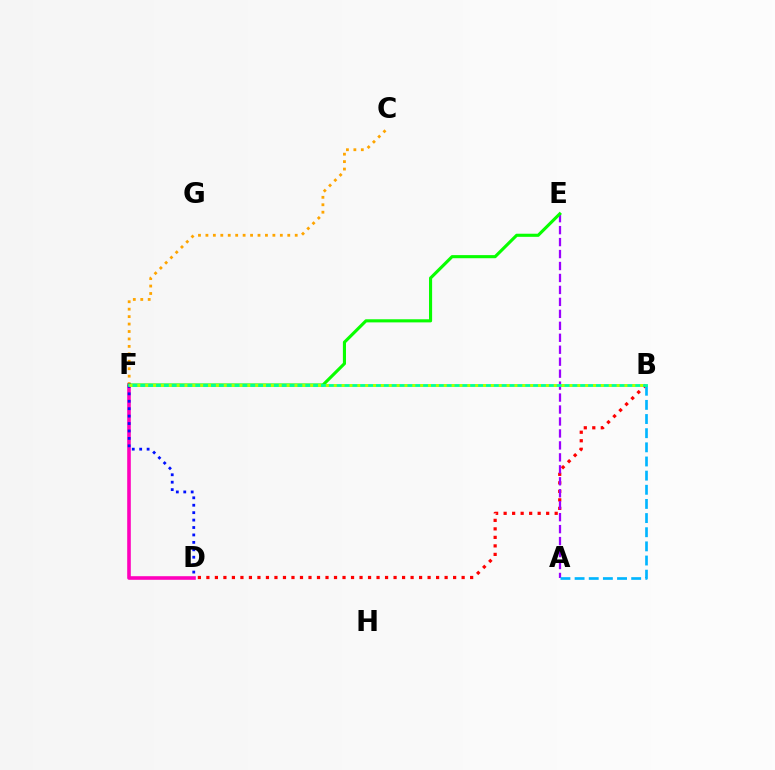{('C', 'F'): [{'color': '#ffa500', 'line_style': 'dotted', 'thickness': 2.02}], ('D', 'F'): [{'color': '#ff00bd', 'line_style': 'solid', 'thickness': 2.6}, {'color': '#0010ff', 'line_style': 'dotted', 'thickness': 2.02}], ('B', 'D'): [{'color': '#ff0000', 'line_style': 'dotted', 'thickness': 2.31}], ('A', 'E'): [{'color': '#9b00ff', 'line_style': 'dashed', 'thickness': 1.62}], ('E', 'F'): [{'color': '#08ff00', 'line_style': 'solid', 'thickness': 2.24}], ('A', 'B'): [{'color': '#00b5ff', 'line_style': 'dashed', 'thickness': 1.92}], ('B', 'F'): [{'color': '#00ff9d', 'line_style': 'solid', 'thickness': 2.04}, {'color': '#b3ff00', 'line_style': 'dotted', 'thickness': 2.13}]}